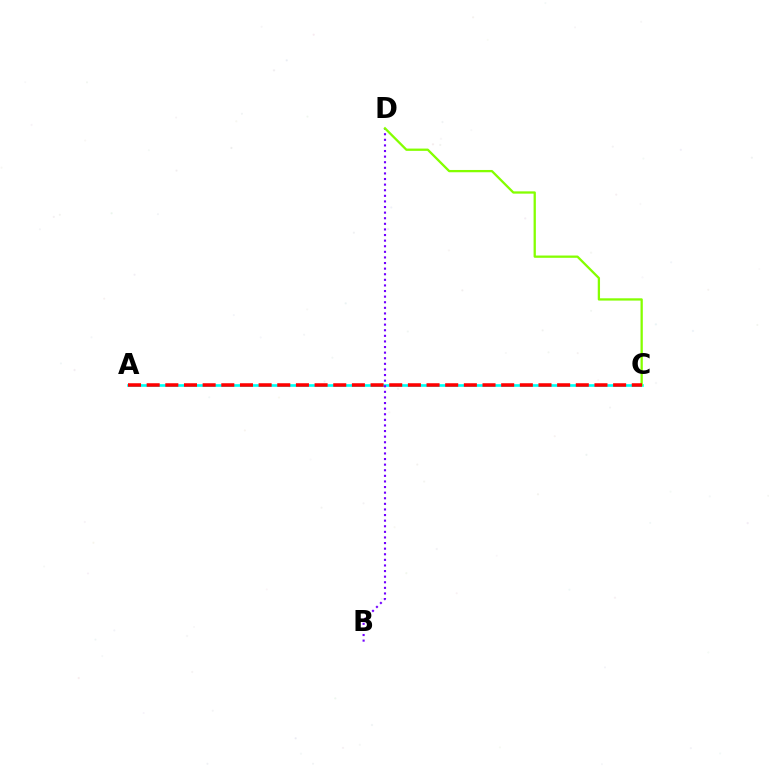{('A', 'C'): [{'color': '#00fff6', 'line_style': 'solid', 'thickness': 1.9}, {'color': '#ff0000', 'line_style': 'dashed', 'thickness': 2.53}], ('B', 'D'): [{'color': '#7200ff', 'line_style': 'dotted', 'thickness': 1.52}], ('C', 'D'): [{'color': '#84ff00', 'line_style': 'solid', 'thickness': 1.65}]}